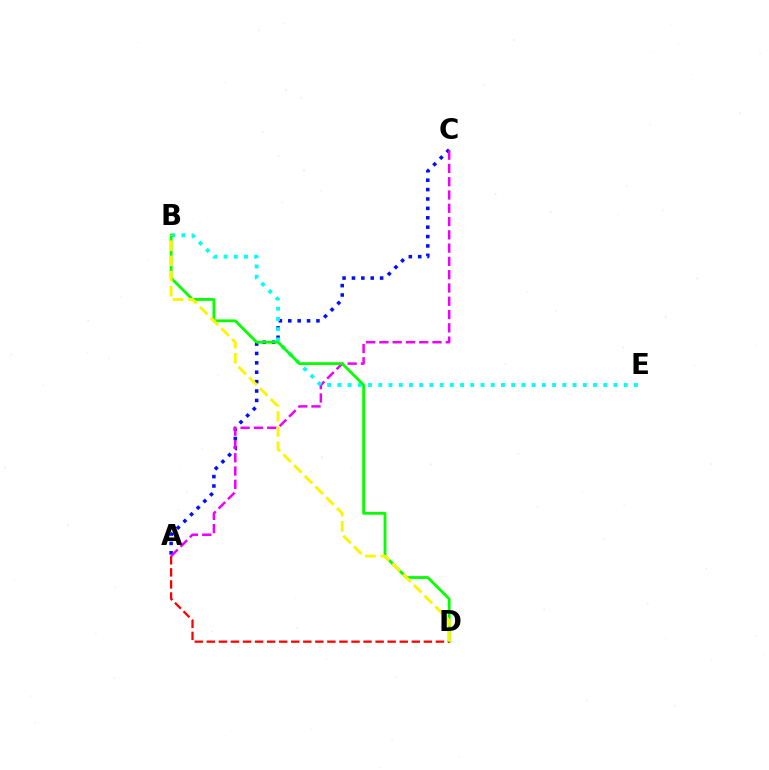{('A', 'C'): [{'color': '#0010ff', 'line_style': 'dotted', 'thickness': 2.55}, {'color': '#ee00ff', 'line_style': 'dashed', 'thickness': 1.8}], ('B', 'E'): [{'color': '#00fff6', 'line_style': 'dotted', 'thickness': 2.78}], ('B', 'D'): [{'color': '#08ff00', 'line_style': 'solid', 'thickness': 2.02}, {'color': '#fcf500', 'line_style': 'dashed', 'thickness': 2.06}], ('A', 'D'): [{'color': '#ff0000', 'line_style': 'dashed', 'thickness': 1.64}]}